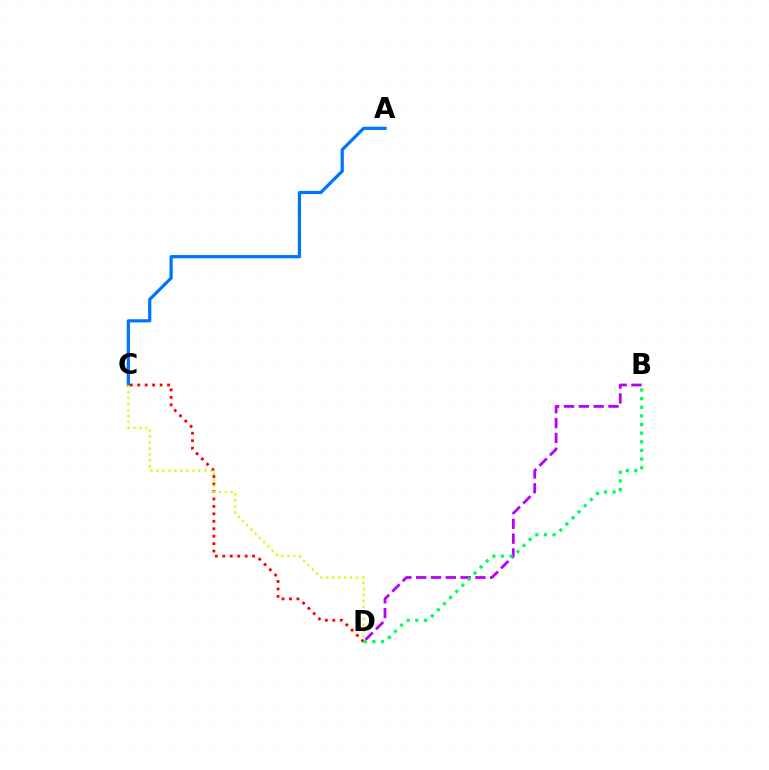{('B', 'D'): [{'color': '#b900ff', 'line_style': 'dashed', 'thickness': 2.01}, {'color': '#00ff5c', 'line_style': 'dotted', 'thickness': 2.35}], ('C', 'D'): [{'color': '#ff0000', 'line_style': 'dotted', 'thickness': 2.03}, {'color': '#d1ff00', 'line_style': 'dotted', 'thickness': 1.62}], ('A', 'C'): [{'color': '#0074ff', 'line_style': 'solid', 'thickness': 2.3}]}